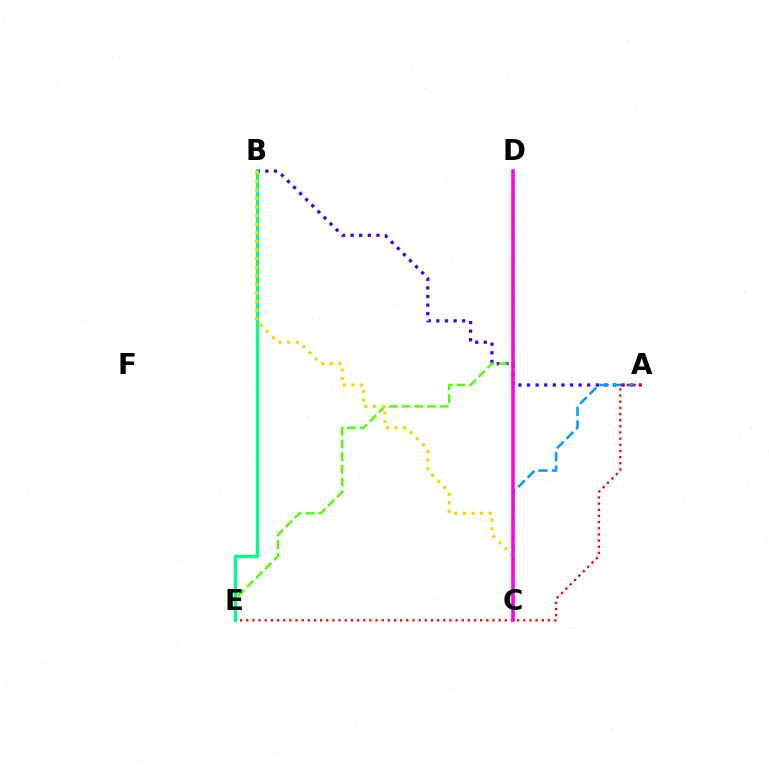{('A', 'B'): [{'color': '#3700ff', 'line_style': 'dotted', 'thickness': 2.34}], ('A', 'C'): [{'color': '#009eff', 'line_style': 'dashed', 'thickness': 1.84}], ('A', 'E'): [{'color': '#ff0000', 'line_style': 'dotted', 'thickness': 1.67}], ('D', 'E'): [{'color': '#4fff00', 'line_style': 'dashed', 'thickness': 1.73}], ('B', 'E'): [{'color': '#00ff86', 'line_style': 'solid', 'thickness': 2.38}], ('B', 'C'): [{'color': '#ffd500', 'line_style': 'dotted', 'thickness': 2.33}], ('C', 'D'): [{'color': '#ff00ed', 'line_style': 'solid', 'thickness': 2.54}]}